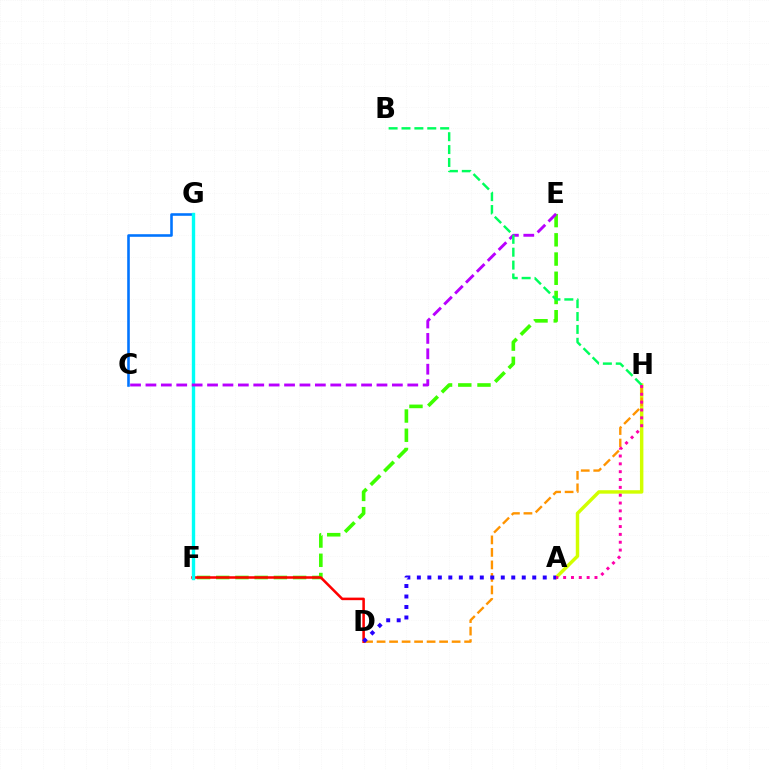{('A', 'H'): [{'color': '#d1ff00', 'line_style': 'solid', 'thickness': 2.48}, {'color': '#ff00ac', 'line_style': 'dotted', 'thickness': 2.13}], ('D', 'H'): [{'color': '#ff9400', 'line_style': 'dashed', 'thickness': 1.7}], ('E', 'F'): [{'color': '#3dff00', 'line_style': 'dashed', 'thickness': 2.61}], ('D', 'F'): [{'color': '#ff0000', 'line_style': 'solid', 'thickness': 1.84}], ('C', 'G'): [{'color': '#0074ff', 'line_style': 'solid', 'thickness': 1.86}], ('F', 'G'): [{'color': '#00fff6', 'line_style': 'solid', 'thickness': 2.43}], ('C', 'E'): [{'color': '#b900ff', 'line_style': 'dashed', 'thickness': 2.09}], ('B', 'H'): [{'color': '#00ff5c', 'line_style': 'dashed', 'thickness': 1.75}], ('A', 'D'): [{'color': '#2500ff', 'line_style': 'dotted', 'thickness': 2.85}]}